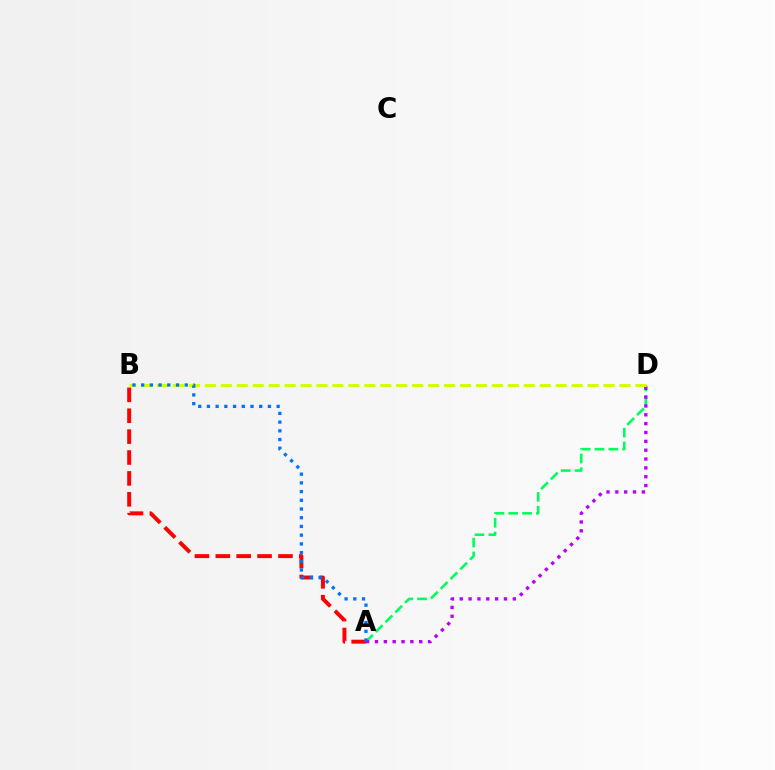{('A', 'D'): [{'color': '#00ff5c', 'line_style': 'dashed', 'thickness': 1.87}, {'color': '#b900ff', 'line_style': 'dotted', 'thickness': 2.4}], ('A', 'B'): [{'color': '#ff0000', 'line_style': 'dashed', 'thickness': 2.84}, {'color': '#0074ff', 'line_style': 'dotted', 'thickness': 2.37}], ('B', 'D'): [{'color': '#d1ff00', 'line_style': 'dashed', 'thickness': 2.17}]}